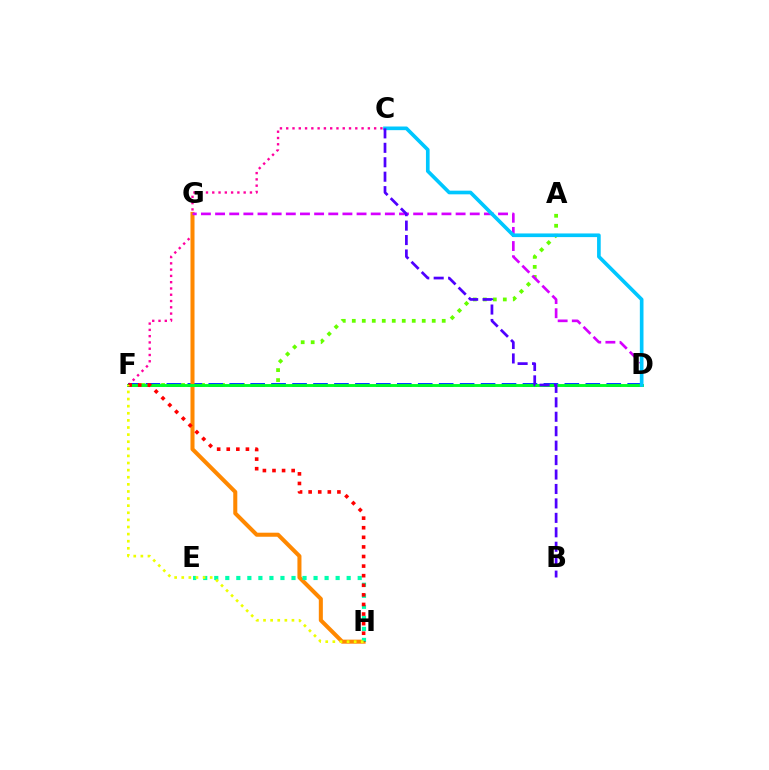{('C', 'F'): [{'color': '#ff00a0', 'line_style': 'dotted', 'thickness': 1.71}], ('A', 'F'): [{'color': '#66ff00', 'line_style': 'dotted', 'thickness': 2.71}], ('D', 'F'): [{'color': '#003fff', 'line_style': 'dashed', 'thickness': 2.85}, {'color': '#00ff27', 'line_style': 'solid', 'thickness': 2.09}], ('G', 'H'): [{'color': '#ff8800', 'line_style': 'solid', 'thickness': 2.91}], ('E', 'H'): [{'color': '#00ffaf', 'line_style': 'dotted', 'thickness': 3.0}], ('D', 'G'): [{'color': '#d600ff', 'line_style': 'dashed', 'thickness': 1.92}], ('C', 'D'): [{'color': '#00c7ff', 'line_style': 'solid', 'thickness': 2.63}], ('F', 'H'): [{'color': '#ff0000', 'line_style': 'dotted', 'thickness': 2.61}, {'color': '#eeff00', 'line_style': 'dotted', 'thickness': 1.93}], ('B', 'C'): [{'color': '#4f00ff', 'line_style': 'dashed', 'thickness': 1.96}]}